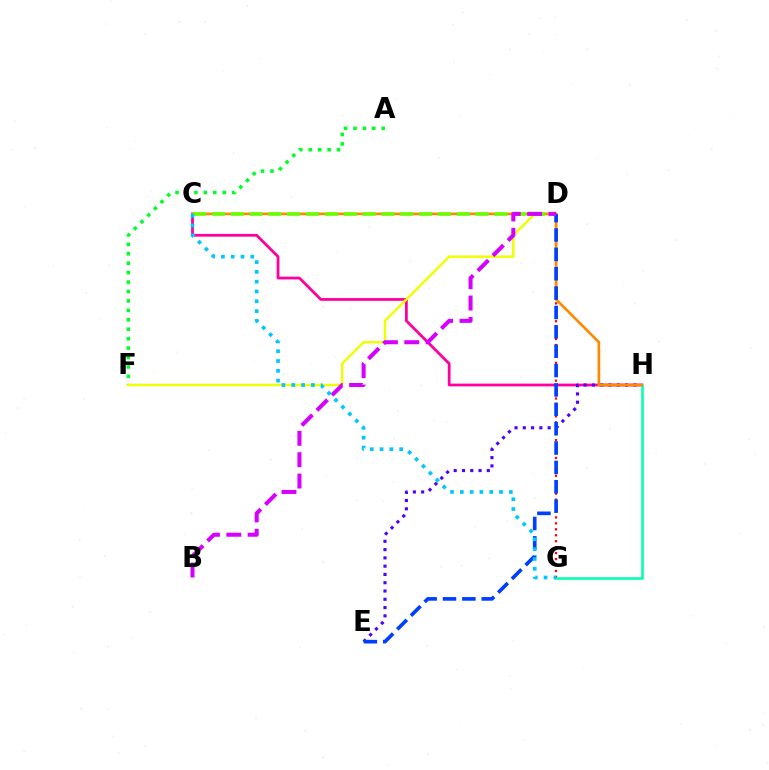{('A', 'F'): [{'color': '#00ff27', 'line_style': 'dotted', 'thickness': 2.56}], ('C', 'H'): [{'color': '#ff00a0', 'line_style': 'solid', 'thickness': 2.0}, {'color': '#ff8800', 'line_style': 'solid', 'thickness': 1.92}], ('D', 'G'): [{'color': '#ff0000', 'line_style': 'dotted', 'thickness': 1.62}], ('D', 'F'): [{'color': '#eeff00', 'line_style': 'solid', 'thickness': 1.76}], ('E', 'H'): [{'color': '#4f00ff', 'line_style': 'dotted', 'thickness': 2.25}], ('G', 'H'): [{'color': '#00ffaf', 'line_style': 'solid', 'thickness': 1.83}], ('D', 'E'): [{'color': '#003fff', 'line_style': 'dashed', 'thickness': 2.63}], ('C', 'D'): [{'color': '#66ff00', 'line_style': 'dashed', 'thickness': 2.56}], ('B', 'D'): [{'color': '#d600ff', 'line_style': 'dashed', 'thickness': 2.9}], ('C', 'G'): [{'color': '#00c7ff', 'line_style': 'dotted', 'thickness': 2.66}]}